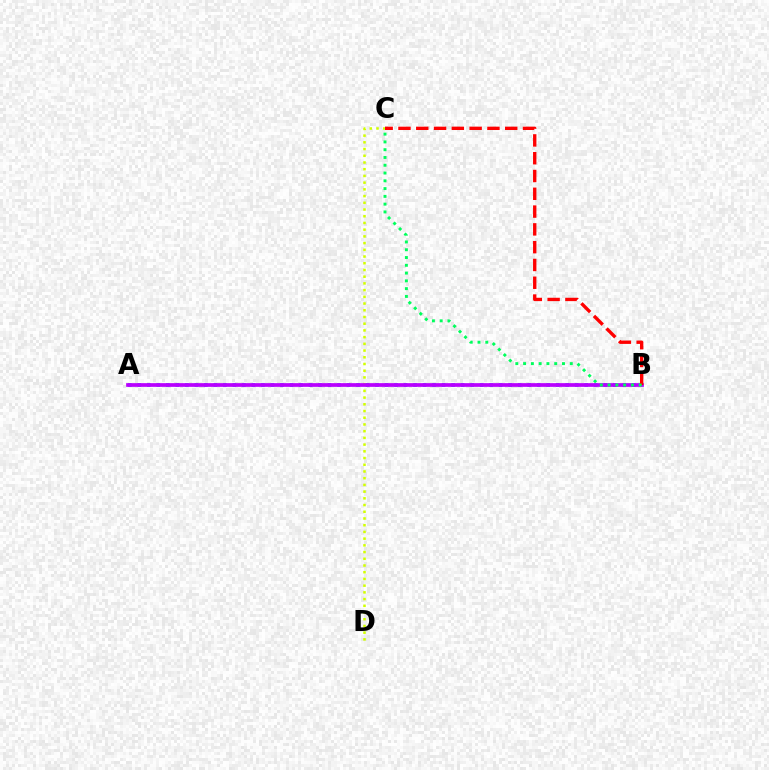{('C', 'D'): [{'color': '#d1ff00', 'line_style': 'dotted', 'thickness': 1.82}], ('A', 'B'): [{'color': '#0074ff', 'line_style': 'dotted', 'thickness': 2.58}, {'color': '#b900ff', 'line_style': 'solid', 'thickness': 2.67}], ('B', 'C'): [{'color': '#ff0000', 'line_style': 'dashed', 'thickness': 2.42}, {'color': '#00ff5c', 'line_style': 'dotted', 'thickness': 2.11}]}